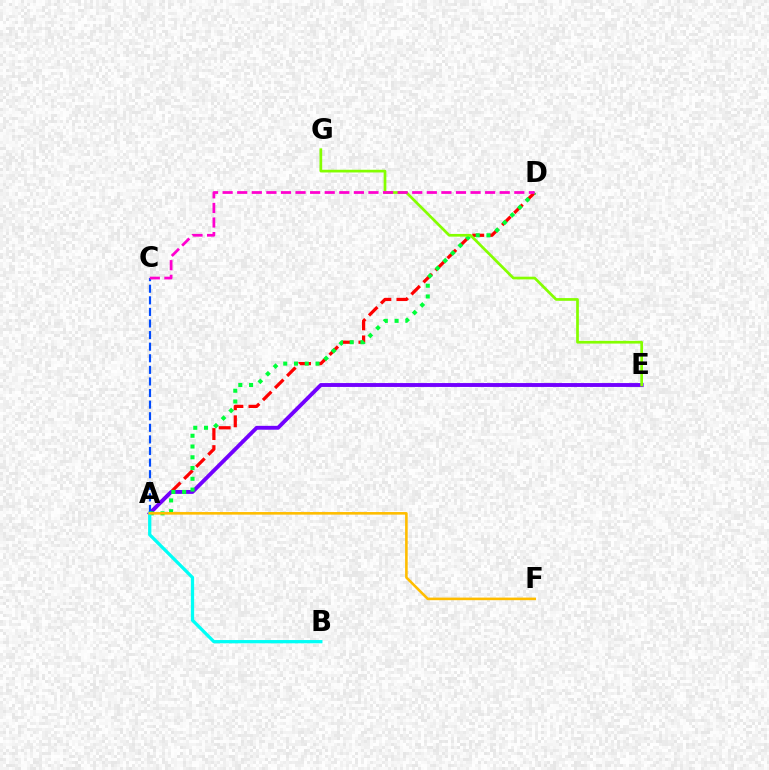{('A', 'D'): [{'color': '#ff0000', 'line_style': 'dashed', 'thickness': 2.32}, {'color': '#00ff39', 'line_style': 'dotted', 'thickness': 2.92}], ('A', 'E'): [{'color': '#7200ff', 'line_style': 'solid', 'thickness': 2.79}], ('A', 'C'): [{'color': '#004bff', 'line_style': 'dashed', 'thickness': 1.57}], ('E', 'G'): [{'color': '#84ff00', 'line_style': 'solid', 'thickness': 1.95}], ('A', 'B'): [{'color': '#00fff6', 'line_style': 'solid', 'thickness': 2.35}], ('A', 'F'): [{'color': '#ffbd00', 'line_style': 'solid', 'thickness': 1.87}], ('C', 'D'): [{'color': '#ff00cf', 'line_style': 'dashed', 'thickness': 1.98}]}